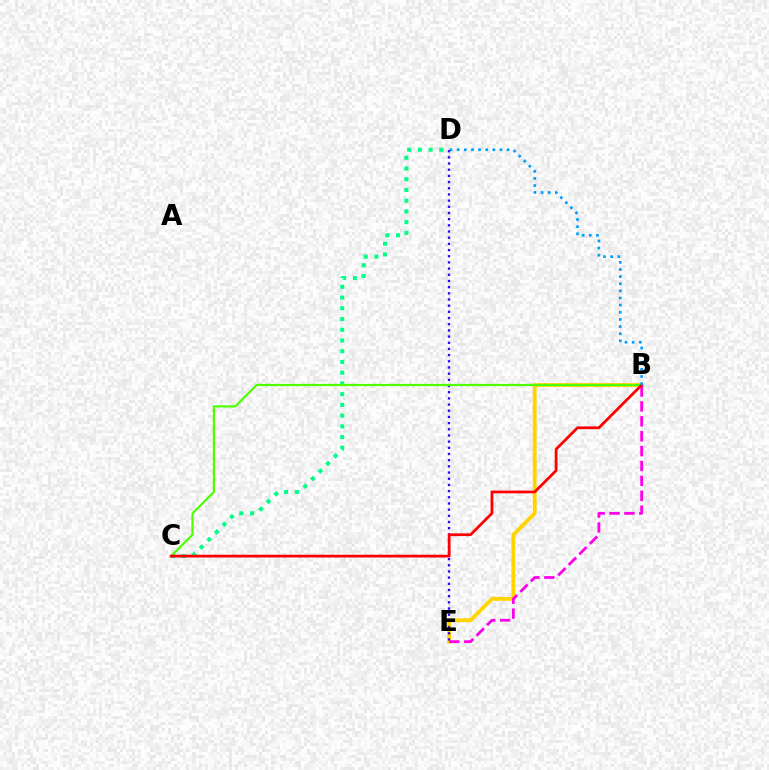{('C', 'D'): [{'color': '#00ff86', 'line_style': 'dotted', 'thickness': 2.92}], ('B', 'E'): [{'color': '#ffd500', 'line_style': 'solid', 'thickness': 2.73}, {'color': '#ff00ed', 'line_style': 'dashed', 'thickness': 2.02}], ('D', 'E'): [{'color': '#3700ff', 'line_style': 'dotted', 'thickness': 1.68}], ('B', 'C'): [{'color': '#4fff00', 'line_style': 'solid', 'thickness': 1.59}, {'color': '#ff0000', 'line_style': 'solid', 'thickness': 1.98}], ('B', 'D'): [{'color': '#009eff', 'line_style': 'dotted', 'thickness': 1.94}]}